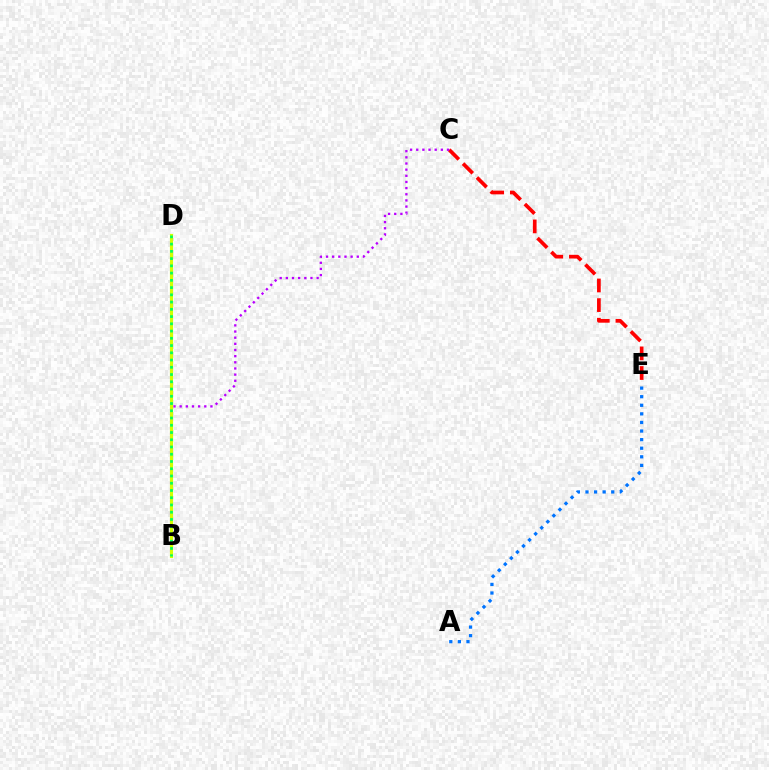{('A', 'E'): [{'color': '#0074ff', 'line_style': 'dotted', 'thickness': 2.33}], ('C', 'E'): [{'color': '#ff0000', 'line_style': 'dashed', 'thickness': 2.67}], ('B', 'C'): [{'color': '#b900ff', 'line_style': 'dotted', 'thickness': 1.67}], ('B', 'D'): [{'color': '#d1ff00', 'line_style': 'solid', 'thickness': 2.27}, {'color': '#00ff5c', 'line_style': 'dotted', 'thickness': 1.97}]}